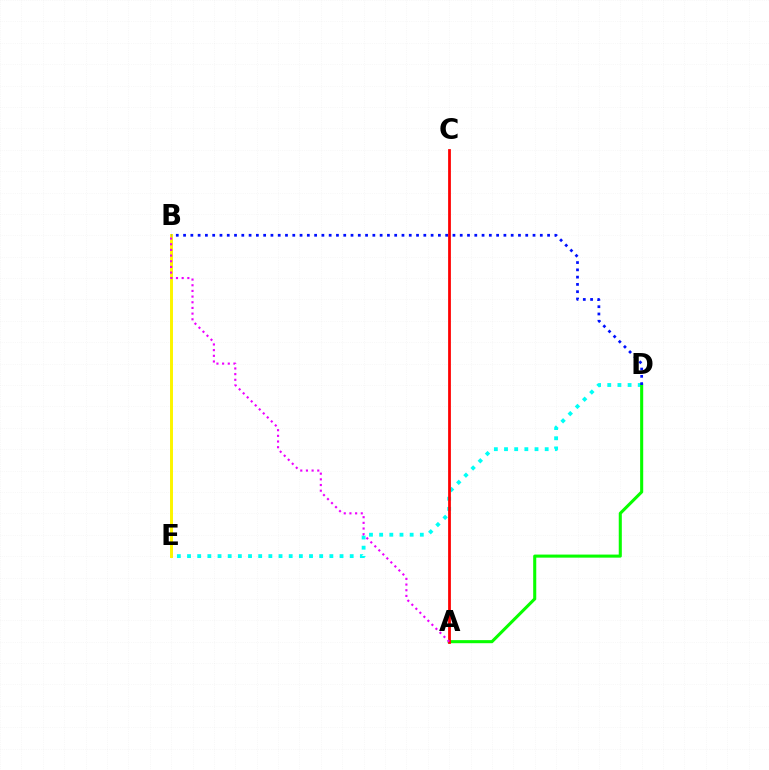{('B', 'E'): [{'color': '#fcf500', 'line_style': 'solid', 'thickness': 2.13}], ('D', 'E'): [{'color': '#00fff6', 'line_style': 'dotted', 'thickness': 2.76}], ('A', 'D'): [{'color': '#08ff00', 'line_style': 'solid', 'thickness': 2.21}], ('B', 'D'): [{'color': '#0010ff', 'line_style': 'dotted', 'thickness': 1.98}], ('A', 'C'): [{'color': '#ff0000', 'line_style': 'solid', 'thickness': 1.99}], ('A', 'B'): [{'color': '#ee00ff', 'line_style': 'dotted', 'thickness': 1.54}]}